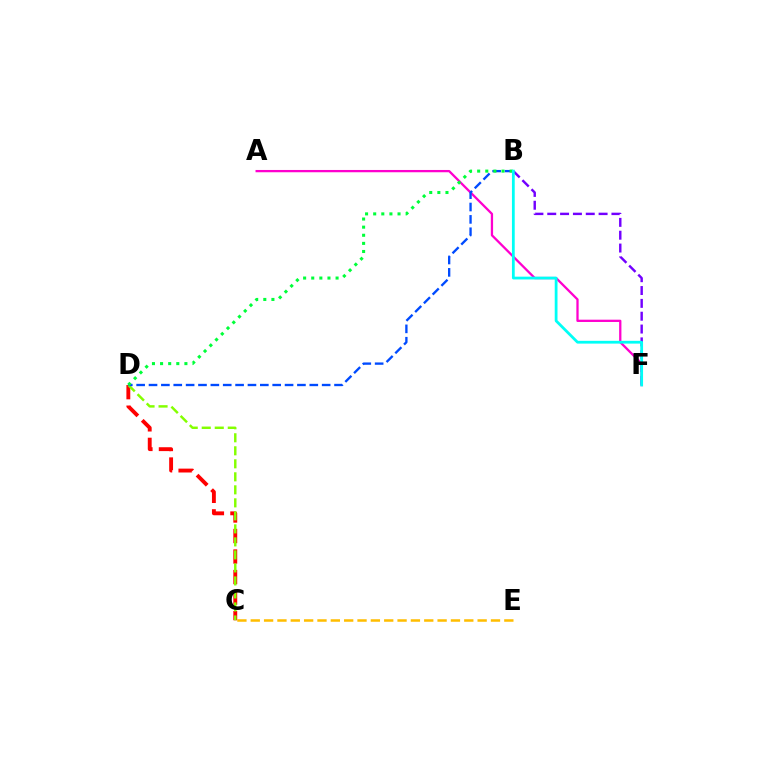{('A', 'F'): [{'color': '#ff00cf', 'line_style': 'solid', 'thickness': 1.64}], ('C', 'D'): [{'color': '#ff0000', 'line_style': 'dashed', 'thickness': 2.79}, {'color': '#84ff00', 'line_style': 'dashed', 'thickness': 1.77}], ('C', 'E'): [{'color': '#ffbd00', 'line_style': 'dashed', 'thickness': 1.81}], ('B', 'F'): [{'color': '#7200ff', 'line_style': 'dashed', 'thickness': 1.74}, {'color': '#00fff6', 'line_style': 'solid', 'thickness': 2.0}], ('B', 'D'): [{'color': '#004bff', 'line_style': 'dashed', 'thickness': 1.68}, {'color': '#00ff39', 'line_style': 'dotted', 'thickness': 2.2}]}